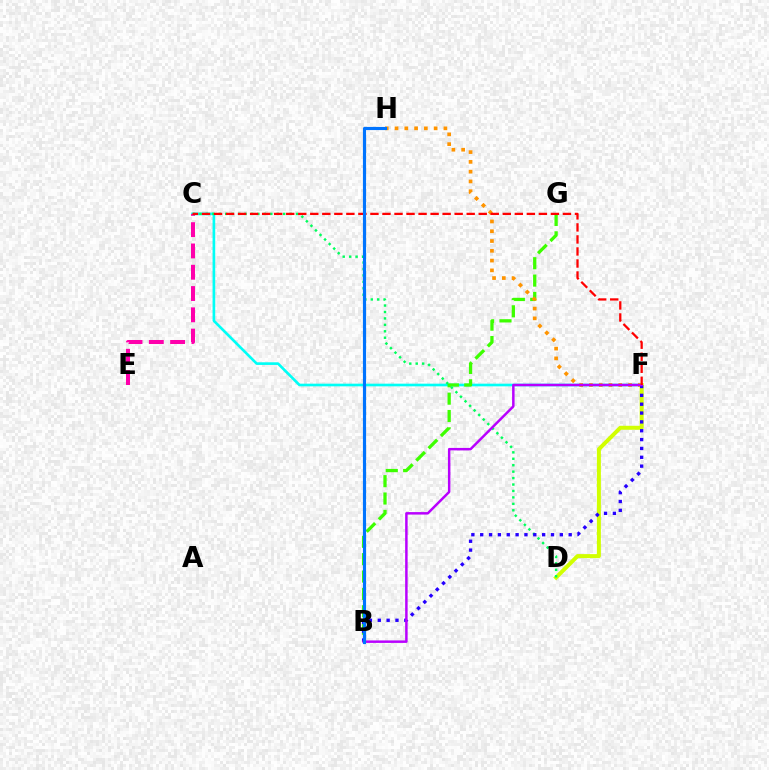{('C', 'F'): [{'color': '#00fff6', 'line_style': 'solid', 'thickness': 1.91}, {'color': '#ff0000', 'line_style': 'dashed', 'thickness': 1.63}], ('B', 'G'): [{'color': '#3dff00', 'line_style': 'dashed', 'thickness': 2.36}], ('F', 'H'): [{'color': '#ff9400', 'line_style': 'dotted', 'thickness': 2.66}], ('C', 'E'): [{'color': '#ff00ac', 'line_style': 'dashed', 'thickness': 2.89}], ('D', 'F'): [{'color': '#d1ff00', 'line_style': 'solid', 'thickness': 2.87}], ('C', 'D'): [{'color': '#00ff5c', 'line_style': 'dotted', 'thickness': 1.75}], ('B', 'F'): [{'color': '#2500ff', 'line_style': 'dotted', 'thickness': 2.4}, {'color': '#b900ff', 'line_style': 'solid', 'thickness': 1.79}], ('B', 'H'): [{'color': '#0074ff', 'line_style': 'solid', 'thickness': 2.27}]}